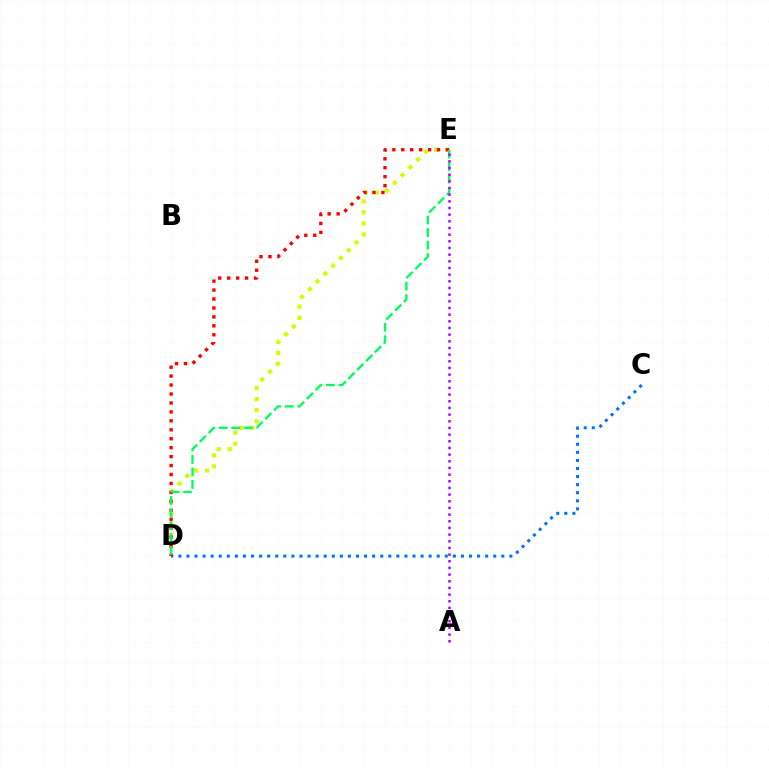{('D', 'E'): [{'color': '#d1ff00', 'line_style': 'dotted', 'thickness': 2.99}, {'color': '#ff0000', 'line_style': 'dotted', 'thickness': 2.43}, {'color': '#00ff5c', 'line_style': 'dashed', 'thickness': 1.7}], ('C', 'D'): [{'color': '#0074ff', 'line_style': 'dotted', 'thickness': 2.19}], ('A', 'E'): [{'color': '#b900ff', 'line_style': 'dotted', 'thickness': 1.81}]}